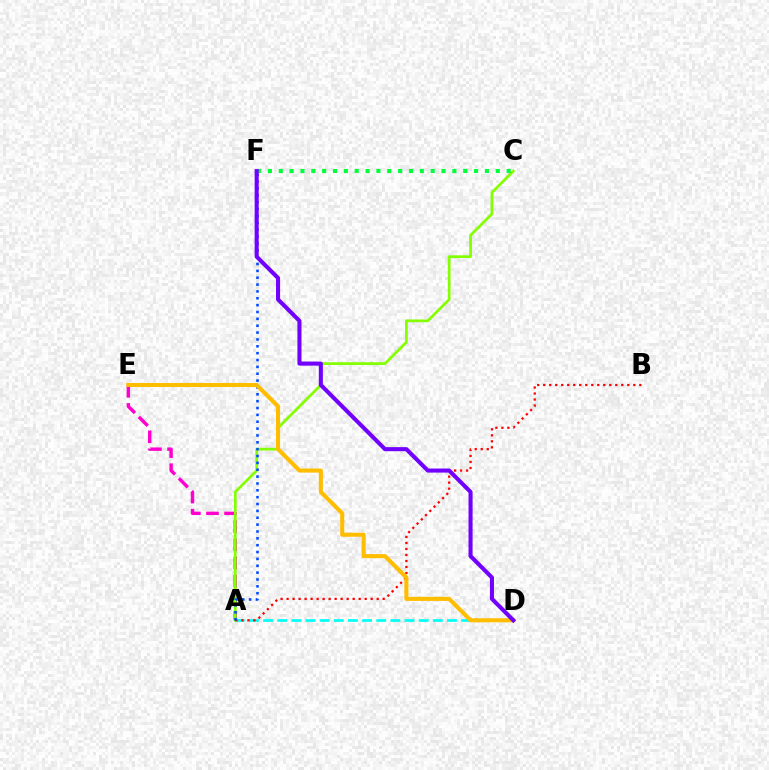{('A', 'E'): [{'color': '#ff00cf', 'line_style': 'dashed', 'thickness': 2.46}], ('A', 'D'): [{'color': '#00fff6', 'line_style': 'dashed', 'thickness': 1.92}], ('A', 'C'): [{'color': '#84ff00', 'line_style': 'solid', 'thickness': 1.97}], ('A', 'B'): [{'color': '#ff0000', 'line_style': 'dotted', 'thickness': 1.63}], ('A', 'F'): [{'color': '#004bff', 'line_style': 'dotted', 'thickness': 1.86}], ('D', 'E'): [{'color': '#ffbd00', 'line_style': 'solid', 'thickness': 2.93}], ('C', 'F'): [{'color': '#00ff39', 'line_style': 'dotted', 'thickness': 2.95}], ('D', 'F'): [{'color': '#7200ff', 'line_style': 'solid', 'thickness': 2.93}]}